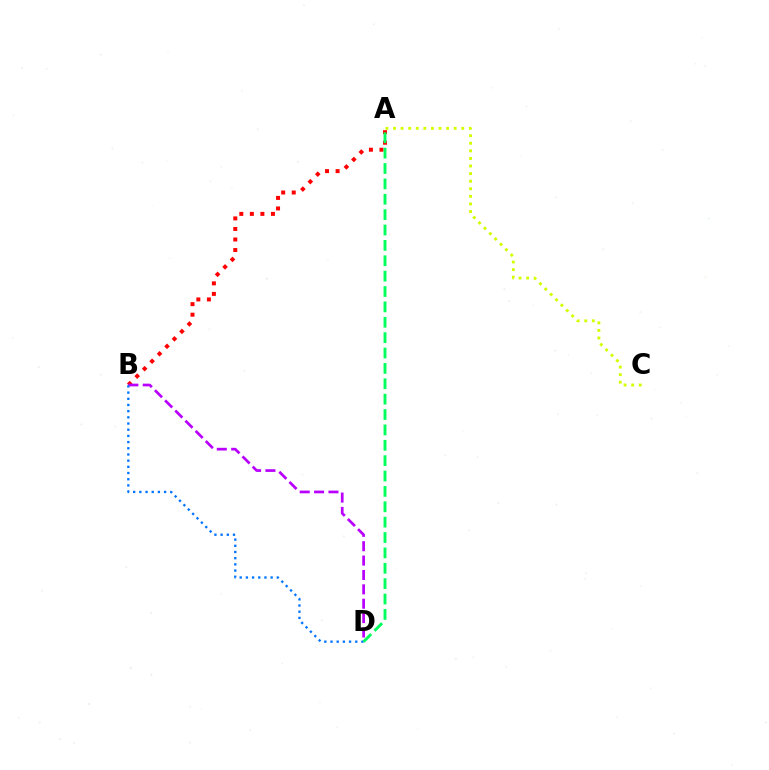{('A', 'B'): [{'color': '#ff0000', 'line_style': 'dotted', 'thickness': 2.86}], ('B', 'D'): [{'color': '#b900ff', 'line_style': 'dashed', 'thickness': 1.95}, {'color': '#0074ff', 'line_style': 'dotted', 'thickness': 1.68}], ('A', 'C'): [{'color': '#d1ff00', 'line_style': 'dotted', 'thickness': 2.06}], ('A', 'D'): [{'color': '#00ff5c', 'line_style': 'dashed', 'thickness': 2.09}]}